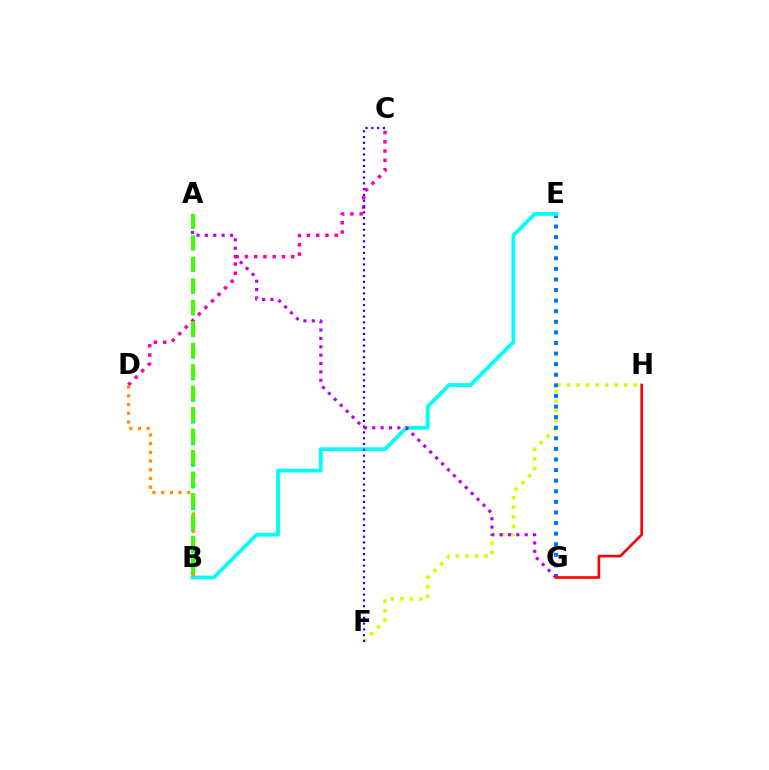{('F', 'H'): [{'color': '#d1ff00', 'line_style': 'dotted', 'thickness': 2.59}], ('E', 'G'): [{'color': '#0074ff', 'line_style': 'dotted', 'thickness': 2.88}], ('B', 'E'): [{'color': '#00fff6', 'line_style': 'solid', 'thickness': 2.73}], ('C', 'D'): [{'color': '#ff00ac', 'line_style': 'dotted', 'thickness': 2.52}], ('A', 'B'): [{'color': '#00ff5c', 'line_style': 'dotted', 'thickness': 2.94}, {'color': '#3dff00', 'line_style': 'dashed', 'thickness': 2.91}], ('C', 'F'): [{'color': '#2500ff', 'line_style': 'dotted', 'thickness': 1.57}], ('A', 'G'): [{'color': '#b900ff', 'line_style': 'dotted', 'thickness': 2.27}], ('B', 'D'): [{'color': '#ff9400', 'line_style': 'dotted', 'thickness': 2.37}], ('G', 'H'): [{'color': '#ff0000', 'line_style': 'solid', 'thickness': 1.9}]}